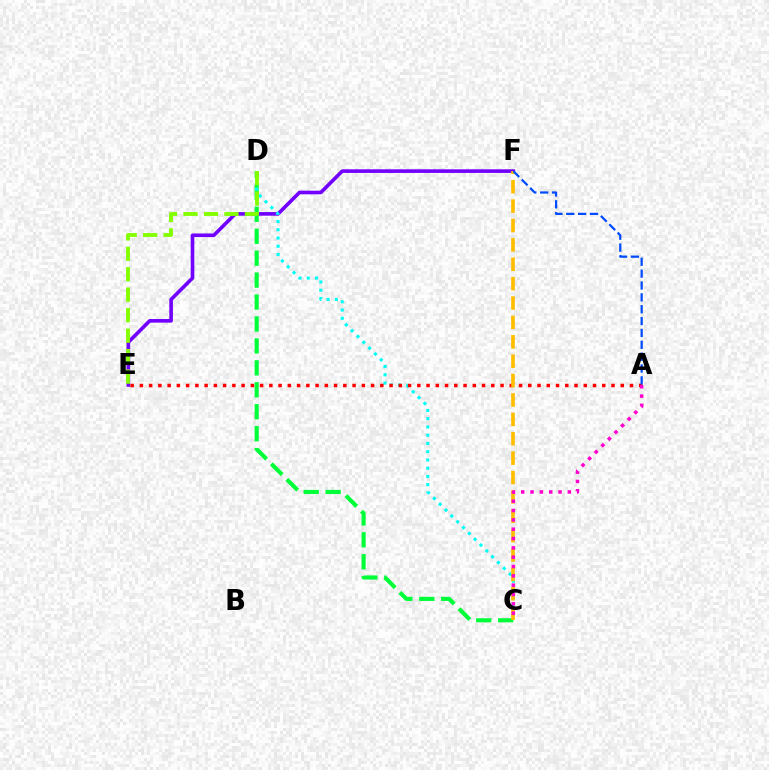{('E', 'F'): [{'color': '#7200ff', 'line_style': 'solid', 'thickness': 2.61}], ('C', 'D'): [{'color': '#00ff39', 'line_style': 'dashed', 'thickness': 2.98}, {'color': '#00fff6', 'line_style': 'dotted', 'thickness': 2.24}], ('A', 'E'): [{'color': '#ff0000', 'line_style': 'dotted', 'thickness': 2.51}], ('D', 'E'): [{'color': '#84ff00', 'line_style': 'dashed', 'thickness': 2.78}], ('C', 'F'): [{'color': '#ffbd00', 'line_style': 'dashed', 'thickness': 2.63}], ('A', 'F'): [{'color': '#004bff', 'line_style': 'dashed', 'thickness': 1.61}], ('A', 'C'): [{'color': '#ff00cf', 'line_style': 'dotted', 'thickness': 2.53}]}